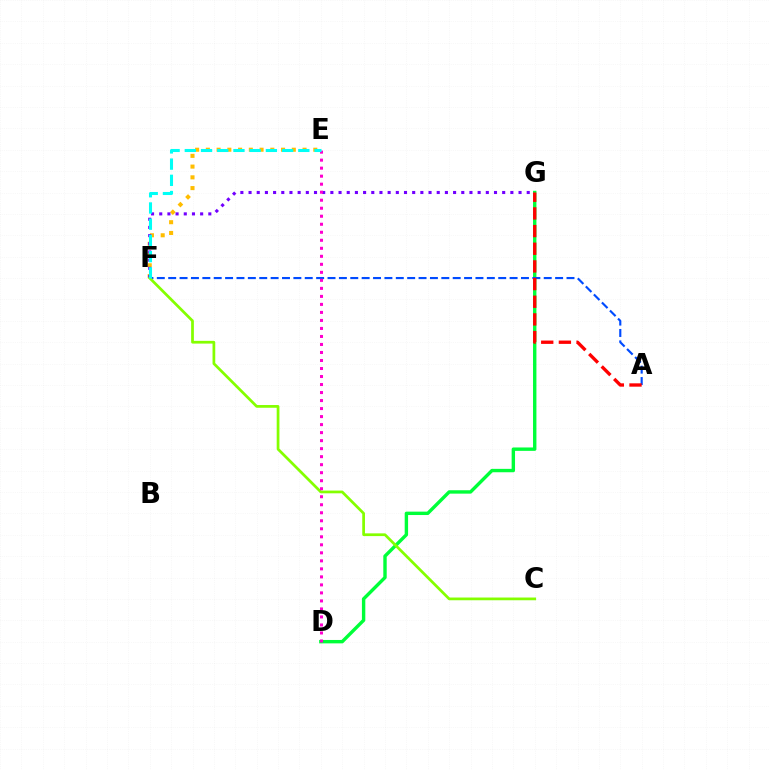{('E', 'F'): [{'color': '#ffbd00', 'line_style': 'dotted', 'thickness': 2.92}, {'color': '#00fff6', 'line_style': 'dashed', 'thickness': 2.2}], ('D', 'G'): [{'color': '#00ff39', 'line_style': 'solid', 'thickness': 2.45}], ('A', 'F'): [{'color': '#004bff', 'line_style': 'dashed', 'thickness': 1.55}], ('F', 'G'): [{'color': '#7200ff', 'line_style': 'dotted', 'thickness': 2.22}], ('C', 'F'): [{'color': '#84ff00', 'line_style': 'solid', 'thickness': 1.97}], ('D', 'E'): [{'color': '#ff00cf', 'line_style': 'dotted', 'thickness': 2.18}], ('A', 'G'): [{'color': '#ff0000', 'line_style': 'dashed', 'thickness': 2.4}]}